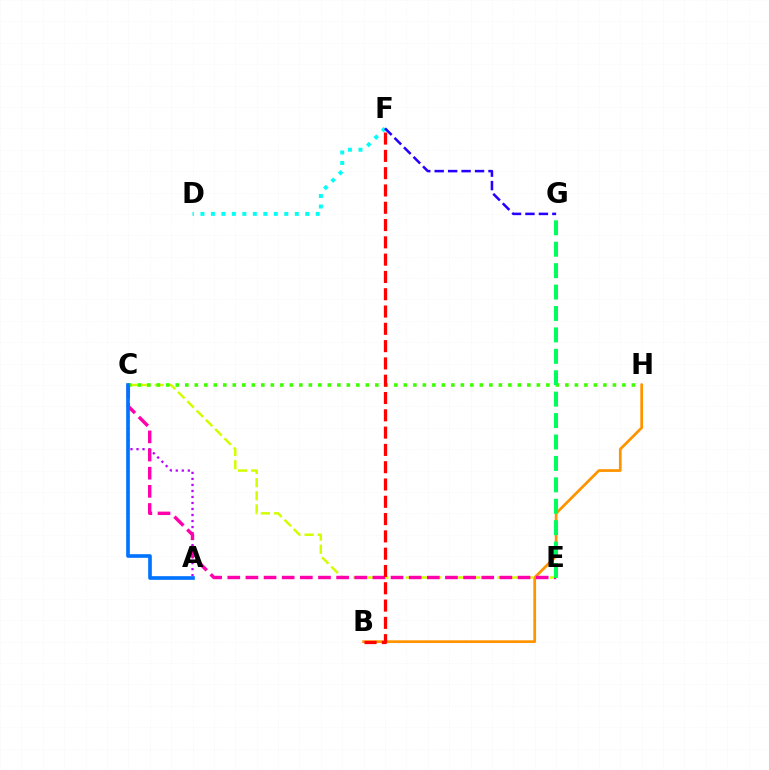{('A', 'C'): [{'color': '#b900ff', 'line_style': 'dotted', 'thickness': 1.63}, {'color': '#0074ff', 'line_style': 'solid', 'thickness': 2.63}], ('C', 'E'): [{'color': '#d1ff00', 'line_style': 'dashed', 'thickness': 1.78}, {'color': '#ff00ac', 'line_style': 'dashed', 'thickness': 2.46}], ('B', 'H'): [{'color': '#ff9400', 'line_style': 'solid', 'thickness': 1.97}], ('D', 'F'): [{'color': '#00fff6', 'line_style': 'dotted', 'thickness': 2.85}], ('C', 'H'): [{'color': '#3dff00', 'line_style': 'dotted', 'thickness': 2.58}], ('E', 'G'): [{'color': '#00ff5c', 'line_style': 'dashed', 'thickness': 2.91}], ('B', 'F'): [{'color': '#ff0000', 'line_style': 'dashed', 'thickness': 2.35}], ('F', 'G'): [{'color': '#2500ff', 'line_style': 'dashed', 'thickness': 1.83}]}